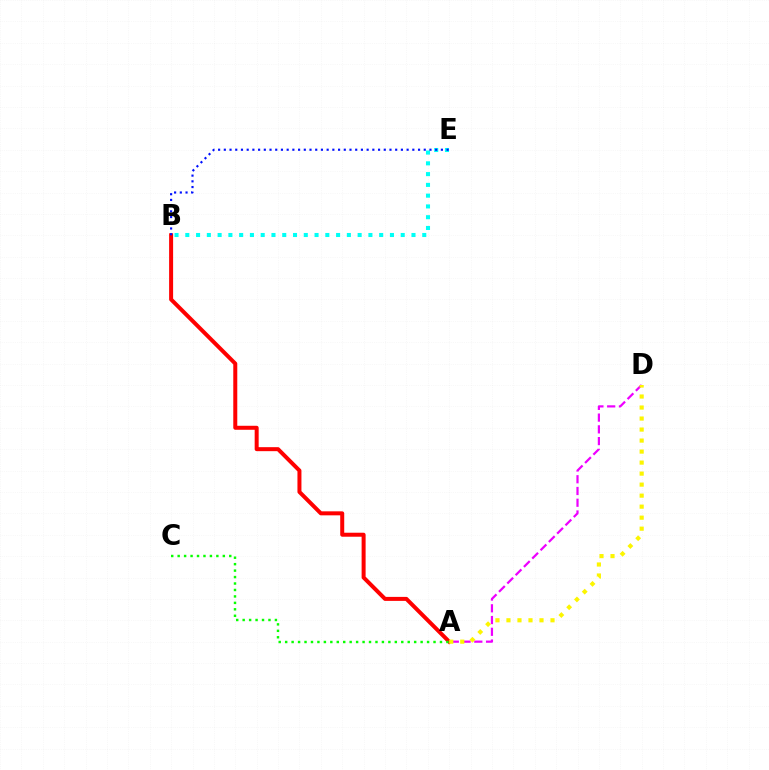{('B', 'E'): [{'color': '#00fff6', 'line_style': 'dotted', 'thickness': 2.93}, {'color': '#0010ff', 'line_style': 'dotted', 'thickness': 1.55}], ('A', 'B'): [{'color': '#ff0000', 'line_style': 'solid', 'thickness': 2.88}], ('A', 'D'): [{'color': '#ee00ff', 'line_style': 'dashed', 'thickness': 1.6}, {'color': '#fcf500', 'line_style': 'dotted', 'thickness': 2.99}], ('A', 'C'): [{'color': '#08ff00', 'line_style': 'dotted', 'thickness': 1.75}]}